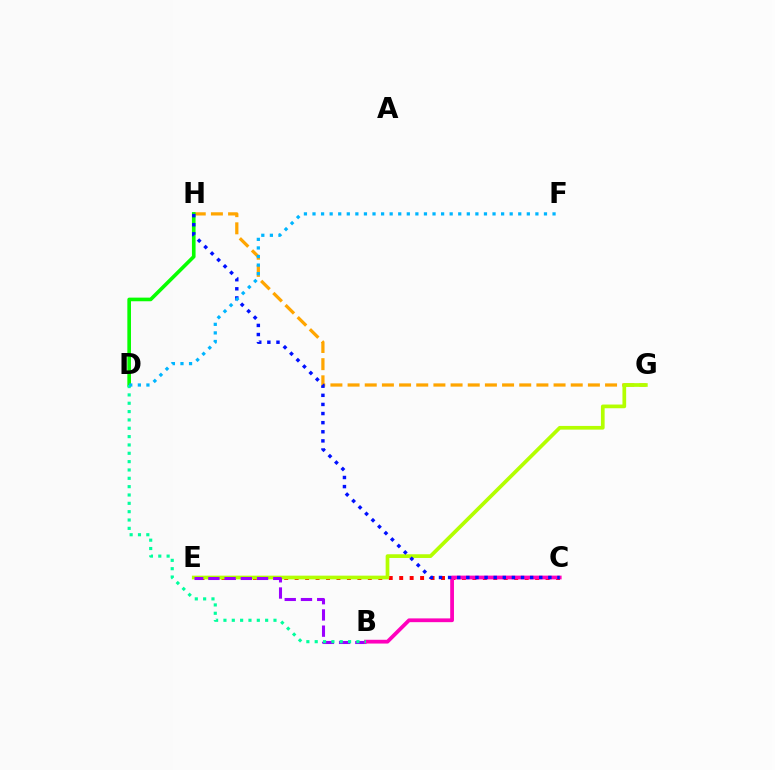{('G', 'H'): [{'color': '#ffa500', 'line_style': 'dashed', 'thickness': 2.33}], ('C', 'E'): [{'color': '#ff0000', 'line_style': 'dotted', 'thickness': 2.84}], ('E', 'G'): [{'color': '#b3ff00', 'line_style': 'solid', 'thickness': 2.67}], ('D', 'H'): [{'color': '#08ff00', 'line_style': 'solid', 'thickness': 2.62}], ('B', 'E'): [{'color': '#9b00ff', 'line_style': 'dashed', 'thickness': 2.2}], ('B', 'C'): [{'color': '#ff00bd', 'line_style': 'solid', 'thickness': 2.71}], ('B', 'D'): [{'color': '#00ff9d', 'line_style': 'dotted', 'thickness': 2.27}], ('C', 'H'): [{'color': '#0010ff', 'line_style': 'dotted', 'thickness': 2.48}], ('D', 'F'): [{'color': '#00b5ff', 'line_style': 'dotted', 'thickness': 2.33}]}